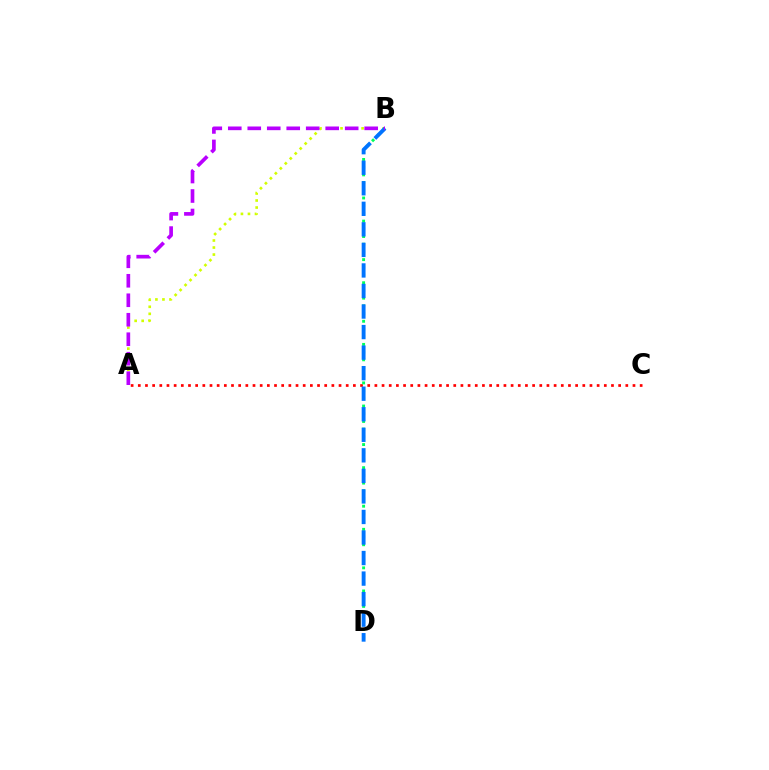{('A', 'B'): [{'color': '#d1ff00', 'line_style': 'dotted', 'thickness': 1.91}, {'color': '#b900ff', 'line_style': 'dashed', 'thickness': 2.65}], ('A', 'C'): [{'color': '#ff0000', 'line_style': 'dotted', 'thickness': 1.95}], ('B', 'D'): [{'color': '#00ff5c', 'line_style': 'dotted', 'thickness': 2.09}, {'color': '#0074ff', 'line_style': 'dashed', 'thickness': 2.79}]}